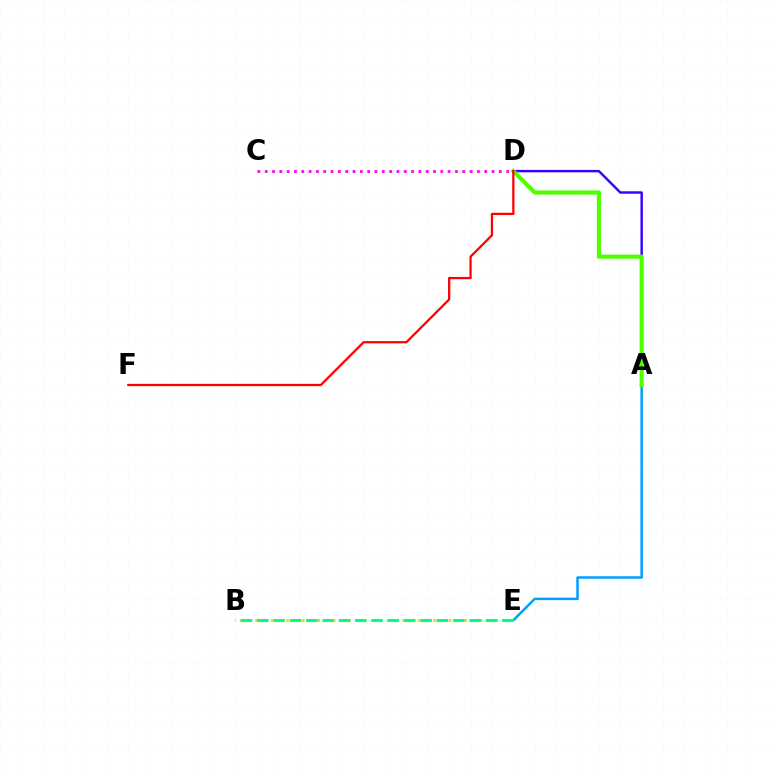{('A', 'E'): [{'color': '#009eff', 'line_style': 'solid', 'thickness': 1.78}], ('A', 'D'): [{'color': '#3700ff', 'line_style': 'solid', 'thickness': 1.75}, {'color': '#4fff00', 'line_style': 'solid', 'thickness': 2.98}], ('D', 'F'): [{'color': '#ff0000', 'line_style': 'solid', 'thickness': 1.63}], ('B', 'E'): [{'color': '#ffd500', 'line_style': 'dotted', 'thickness': 2.1}, {'color': '#00ff86', 'line_style': 'dashed', 'thickness': 2.22}], ('C', 'D'): [{'color': '#ff00ed', 'line_style': 'dotted', 'thickness': 1.99}]}